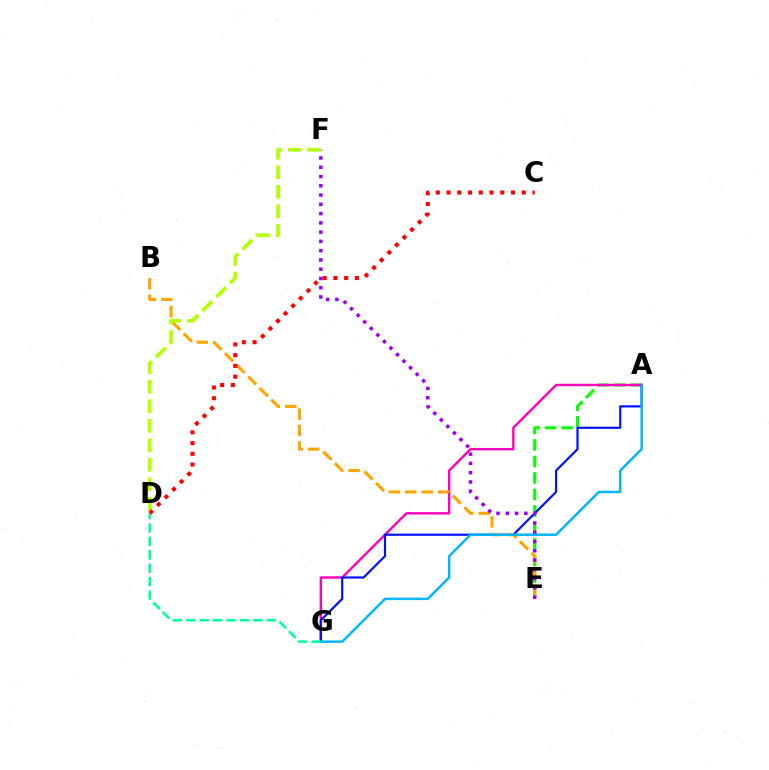{('A', 'E'): [{'color': '#08ff00', 'line_style': 'dashed', 'thickness': 2.24}], ('A', 'G'): [{'color': '#ff00bd', 'line_style': 'solid', 'thickness': 1.74}, {'color': '#0010ff', 'line_style': 'solid', 'thickness': 1.57}, {'color': '#00b5ff', 'line_style': 'solid', 'thickness': 1.77}], ('B', 'E'): [{'color': '#ffa500', 'line_style': 'dashed', 'thickness': 2.23}], ('E', 'F'): [{'color': '#9b00ff', 'line_style': 'dotted', 'thickness': 2.52}], ('D', 'F'): [{'color': '#b3ff00', 'line_style': 'dashed', 'thickness': 2.65}], ('D', 'G'): [{'color': '#00ff9d', 'line_style': 'dashed', 'thickness': 1.82}], ('C', 'D'): [{'color': '#ff0000', 'line_style': 'dotted', 'thickness': 2.92}]}